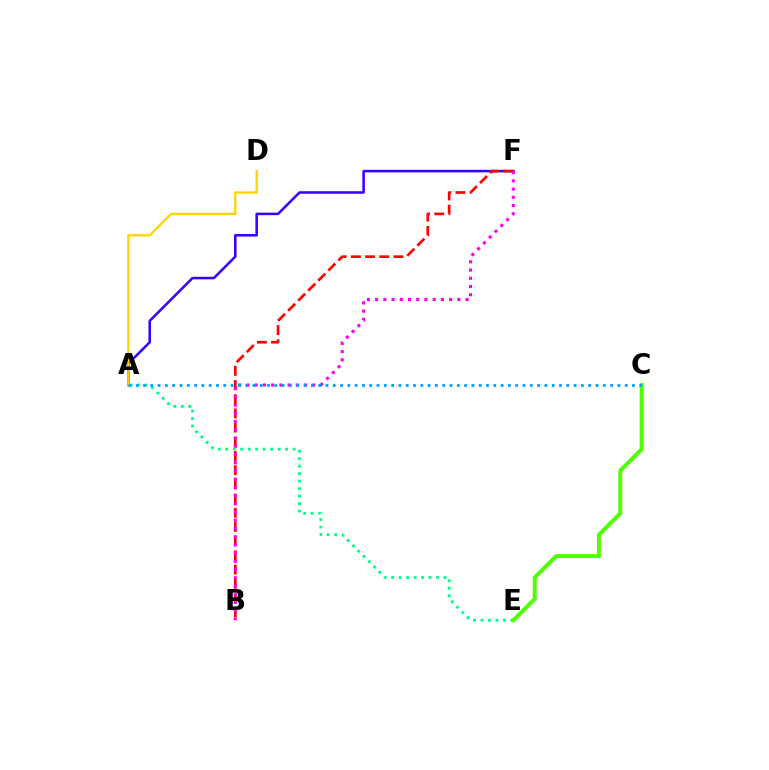{('A', 'F'): [{'color': '#3700ff', 'line_style': 'solid', 'thickness': 1.83}], ('B', 'F'): [{'color': '#ff0000', 'line_style': 'dashed', 'thickness': 1.93}, {'color': '#ff00ed', 'line_style': 'dotted', 'thickness': 2.23}], ('A', 'D'): [{'color': '#ffd500', 'line_style': 'solid', 'thickness': 1.67}], ('A', 'E'): [{'color': '#00ff86', 'line_style': 'dotted', 'thickness': 2.03}], ('C', 'E'): [{'color': '#4fff00', 'line_style': 'solid', 'thickness': 2.86}], ('A', 'C'): [{'color': '#009eff', 'line_style': 'dotted', 'thickness': 1.98}]}